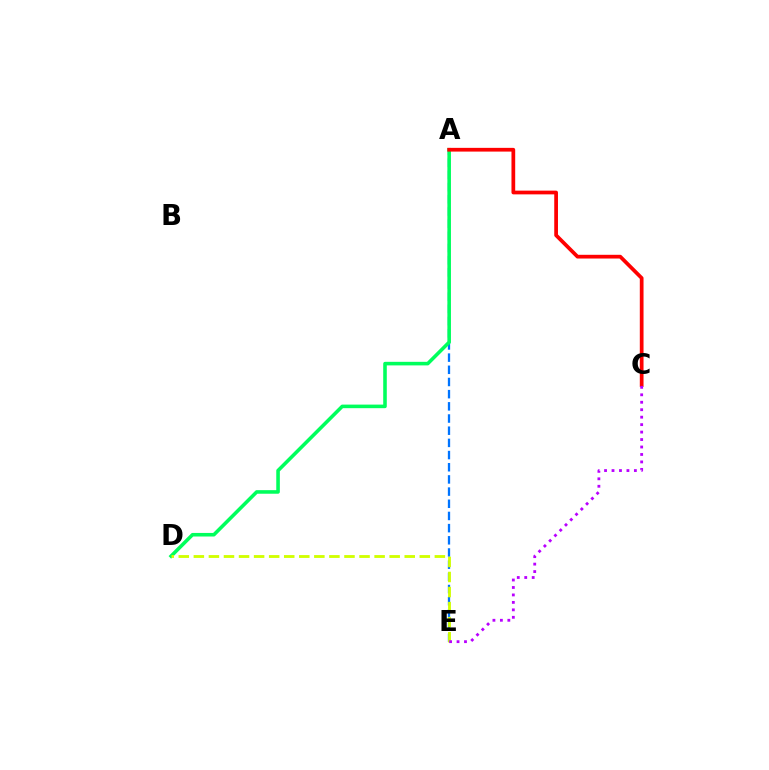{('A', 'E'): [{'color': '#0074ff', 'line_style': 'dashed', 'thickness': 1.65}], ('A', 'D'): [{'color': '#00ff5c', 'line_style': 'solid', 'thickness': 2.57}], ('A', 'C'): [{'color': '#ff0000', 'line_style': 'solid', 'thickness': 2.69}], ('D', 'E'): [{'color': '#d1ff00', 'line_style': 'dashed', 'thickness': 2.05}], ('C', 'E'): [{'color': '#b900ff', 'line_style': 'dotted', 'thickness': 2.03}]}